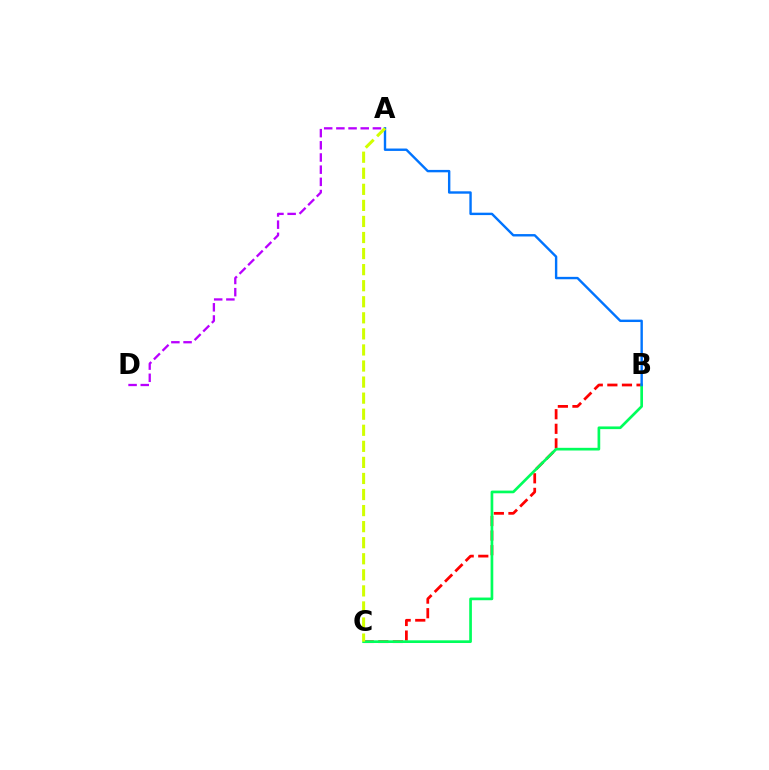{('B', 'C'): [{'color': '#ff0000', 'line_style': 'dashed', 'thickness': 1.98}, {'color': '#00ff5c', 'line_style': 'solid', 'thickness': 1.93}], ('A', 'D'): [{'color': '#b900ff', 'line_style': 'dashed', 'thickness': 1.65}], ('A', 'B'): [{'color': '#0074ff', 'line_style': 'solid', 'thickness': 1.73}], ('A', 'C'): [{'color': '#d1ff00', 'line_style': 'dashed', 'thickness': 2.18}]}